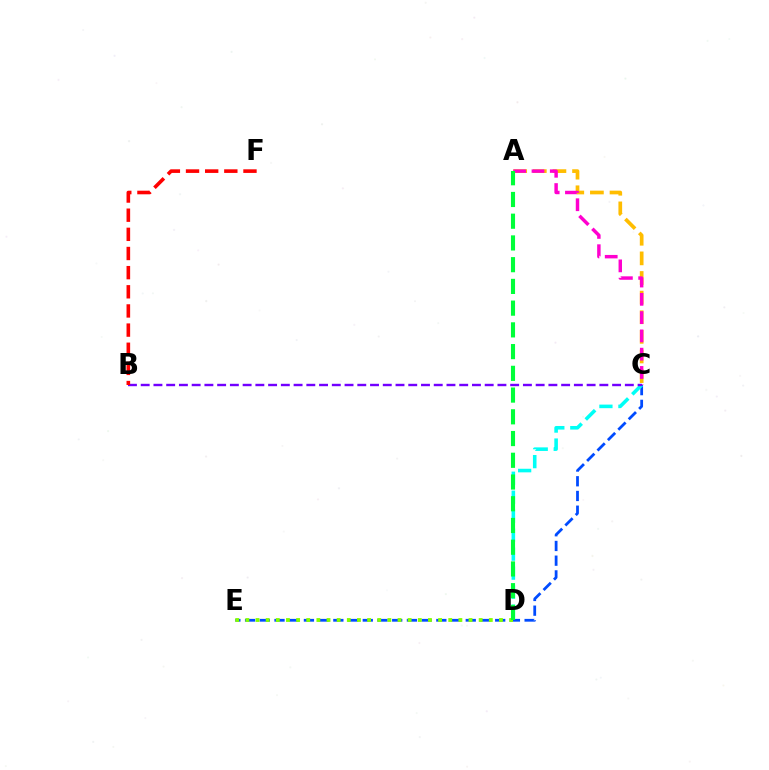{('A', 'C'): [{'color': '#ffbd00', 'line_style': 'dashed', 'thickness': 2.67}, {'color': '#ff00cf', 'line_style': 'dashed', 'thickness': 2.48}], ('C', 'E'): [{'color': '#004bff', 'line_style': 'dashed', 'thickness': 2.0}], ('C', 'D'): [{'color': '#00fff6', 'line_style': 'dashed', 'thickness': 2.58}], ('D', 'E'): [{'color': '#84ff00', 'line_style': 'dotted', 'thickness': 2.76}], ('A', 'D'): [{'color': '#00ff39', 'line_style': 'dashed', 'thickness': 2.95}], ('B', 'C'): [{'color': '#7200ff', 'line_style': 'dashed', 'thickness': 1.73}], ('B', 'F'): [{'color': '#ff0000', 'line_style': 'dashed', 'thickness': 2.6}]}